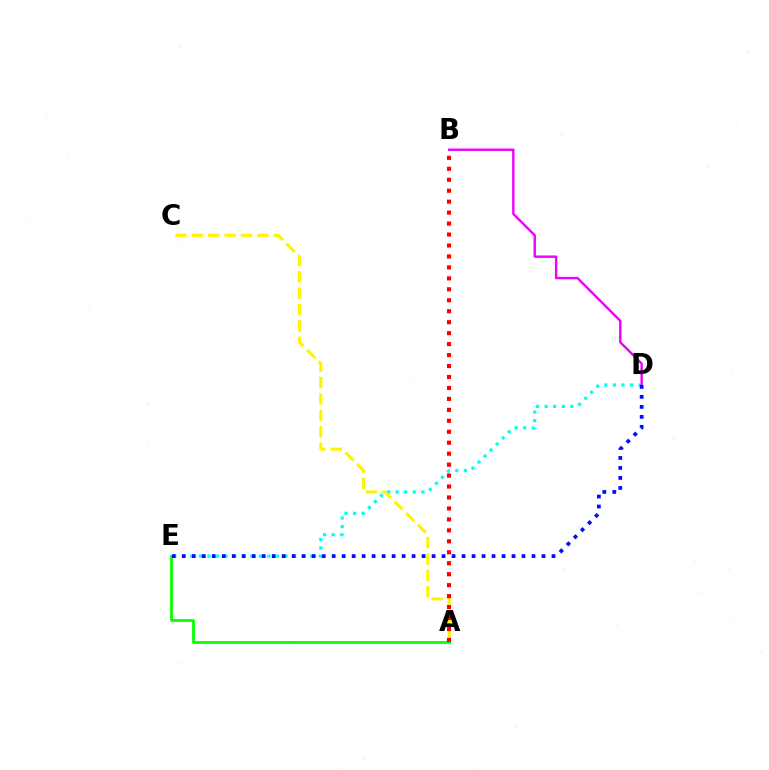{('D', 'E'): [{'color': '#00fff6', 'line_style': 'dotted', 'thickness': 2.33}, {'color': '#0010ff', 'line_style': 'dotted', 'thickness': 2.71}], ('A', 'C'): [{'color': '#fcf500', 'line_style': 'dashed', 'thickness': 2.23}], ('A', 'E'): [{'color': '#08ff00', 'line_style': 'solid', 'thickness': 2.02}], ('A', 'B'): [{'color': '#ff0000', 'line_style': 'dotted', 'thickness': 2.98}], ('B', 'D'): [{'color': '#ee00ff', 'line_style': 'solid', 'thickness': 1.73}]}